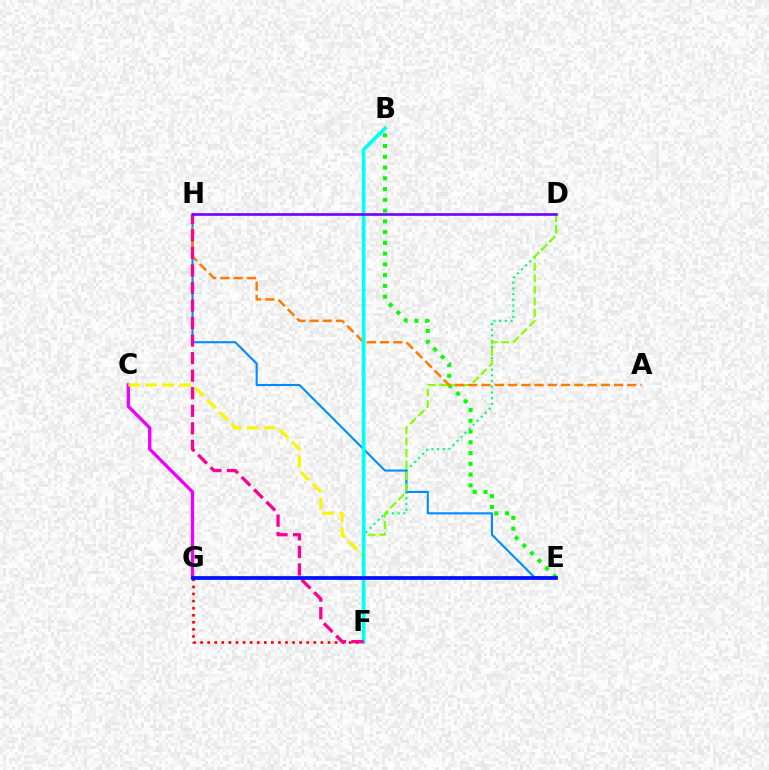{('B', 'E'): [{'color': '#08ff00', 'line_style': 'dotted', 'thickness': 2.92}], ('D', 'F'): [{'color': '#00ff74', 'line_style': 'dotted', 'thickness': 1.55}, {'color': '#84ff00', 'line_style': 'dashed', 'thickness': 1.57}], ('E', 'H'): [{'color': '#008cff', 'line_style': 'solid', 'thickness': 1.51}], ('C', 'G'): [{'color': '#ee00ff', 'line_style': 'solid', 'thickness': 2.38}], ('C', 'F'): [{'color': '#fcf500', 'line_style': 'dashed', 'thickness': 2.31}], ('F', 'G'): [{'color': '#ff0000', 'line_style': 'dotted', 'thickness': 1.92}], ('A', 'H'): [{'color': '#ff7c00', 'line_style': 'dashed', 'thickness': 1.8}], ('B', 'F'): [{'color': '#00fff6', 'line_style': 'solid', 'thickness': 2.67}], ('F', 'H'): [{'color': '#ff0094', 'line_style': 'dashed', 'thickness': 2.38}], ('E', 'G'): [{'color': '#0010ff', 'line_style': 'solid', 'thickness': 2.68}], ('D', 'H'): [{'color': '#7200ff', 'line_style': 'solid', 'thickness': 1.9}]}